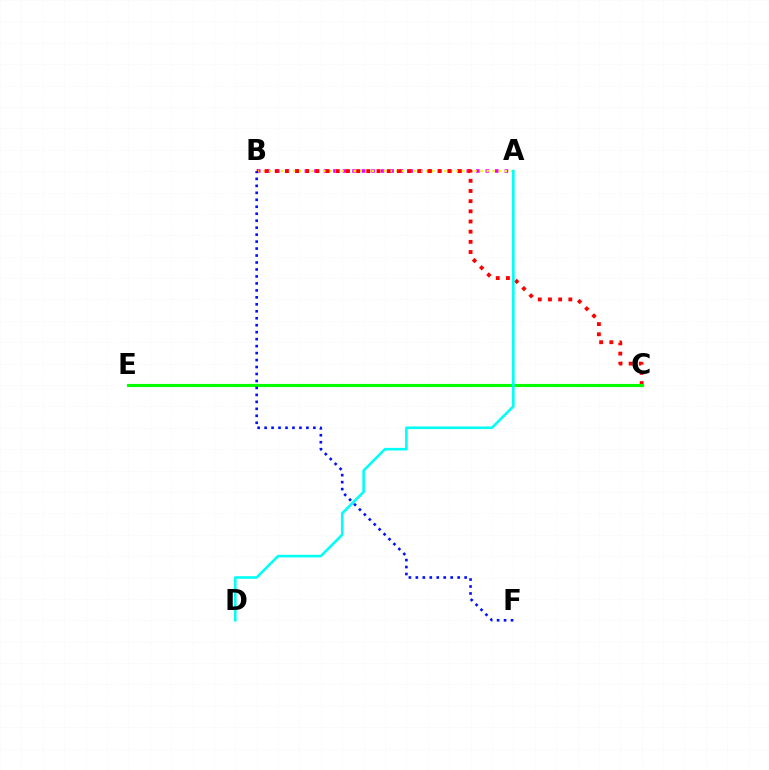{('A', 'B'): [{'color': '#ee00ff', 'line_style': 'dotted', 'thickness': 2.59}, {'color': '#fcf500', 'line_style': 'dotted', 'thickness': 1.64}], ('B', 'C'): [{'color': '#ff0000', 'line_style': 'dotted', 'thickness': 2.76}], ('C', 'E'): [{'color': '#08ff00', 'line_style': 'solid', 'thickness': 2.25}], ('B', 'F'): [{'color': '#0010ff', 'line_style': 'dotted', 'thickness': 1.89}], ('A', 'D'): [{'color': '#00fff6', 'line_style': 'solid', 'thickness': 1.88}]}